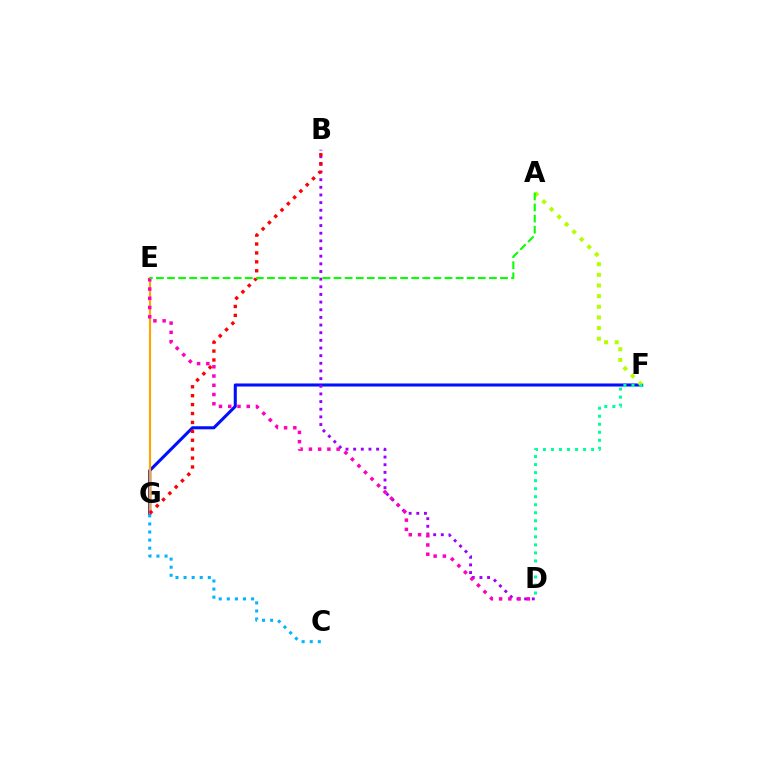{('F', 'G'): [{'color': '#0010ff', 'line_style': 'solid', 'thickness': 2.21}], ('B', 'D'): [{'color': '#9b00ff', 'line_style': 'dotted', 'thickness': 2.08}], ('E', 'G'): [{'color': '#ffa500', 'line_style': 'solid', 'thickness': 1.55}], ('A', 'F'): [{'color': '#b3ff00', 'line_style': 'dotted', 'thickness': 2.89}], ('B', 'G'): [{'color': '#ff0000', 'line_style': 'dotted', 'thickness': 2.42}], ('C', 'G'): [{'color': '#00b5ff', 'line_style': 'dotted', 'thickness': 2.2}], ('D', 'F'): [{'color': '#00ff9d', 'line_style': 'dotted', 'thickness': 2.18}], ('D', 'E'): [{'color': '#ff00bd', 'line_style': 'dotted', 'thickness': 2.51}], ('A', 'E'): [{'color': '#08ff00', 'line_style': 'dashed', 'thickness': 1.51}]}